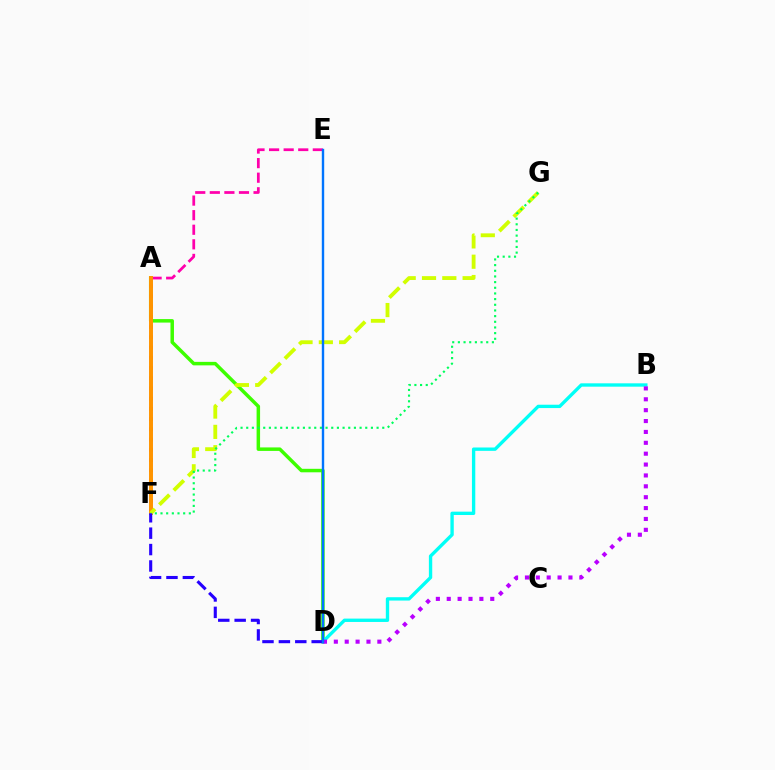{('A', 'D'): [{'color': '#3dff00', 'line_style': 'solid', 'thickness': 2.51}], ('A', 'F'): [{'color': '#ff0000', 'line_style': 'dotted', 'thickness': 2.78}, {'color': '#ff9400', 'line_style': 'solid', 'thickness': 2.84}], ('B', 'D'): [{'color': '#00fff6', 'line_style': 'solid', 'thickness': 2.41}, {'color': '#b900ff', 'line_style': 'dotted', 'thickness': 2.96}], ('A', 'E'): [{'color': '#ff00ac', 'line_style': 'dashed', 'thickness': 1.98}], ('F', 'G'): [{'color': '#d1ff00', 'line_style': 'dashed', 'thickness': 2.76}, {'color': '#00ff5c', 'line_style': 'dotted', 'thickness': 1.54}], ('D', 'F'): [{'color': '#2500ff', 'line_style': 'dashed', 'thickness': 2.23}], ('D', 'E'): [{'color': '#0074ff', 'line_style': 'solid', 'thickness': 1.73}]}